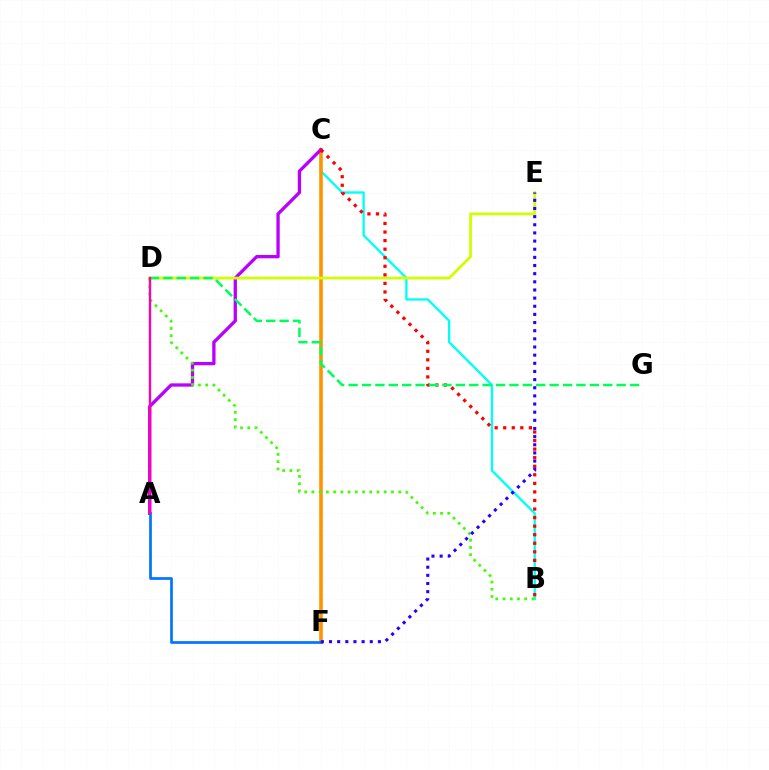{('B', 'C'): [{'color': '#00fff6', 'line_style': 'solid', 'thickness': 1.68}, {'color': '#ff0000', 'line_style': 'dotted', 'thickness': 2.33}], ('C', 'F'): [{'color': '#ff9400', 'line_style': 'solid', 'thickness': 2.58}], ('A', 'C'): [{'color': '#b900ff', 'line_style': 'solid', 'thickness': 2.37}], ('A', 'F'): [{'color': '#0074ff', 'line_style': 'solid', 'thickness': 1.94}], ('D', 'E'): [{'color': '#d1ff00', 'line_style': 'solid', 'thickness': 1.99}], ('B', 'D'): [{'color': '#3dff00', 'line_style': 'dotted', 'thickness': 1.97}], ('D', 'G'): [{'color': '#00ff5c', 'line_style': 'dashed', 'thickness': 1.82}], ('E', 'F'): [{'color': '#2500ff', 'line_style': 'dotted', 'thickness': 2.21}], ('A', 'D'): [{'color': '#ff00ac', 'line_style': 'solid', 'thickness': 1.7}]}